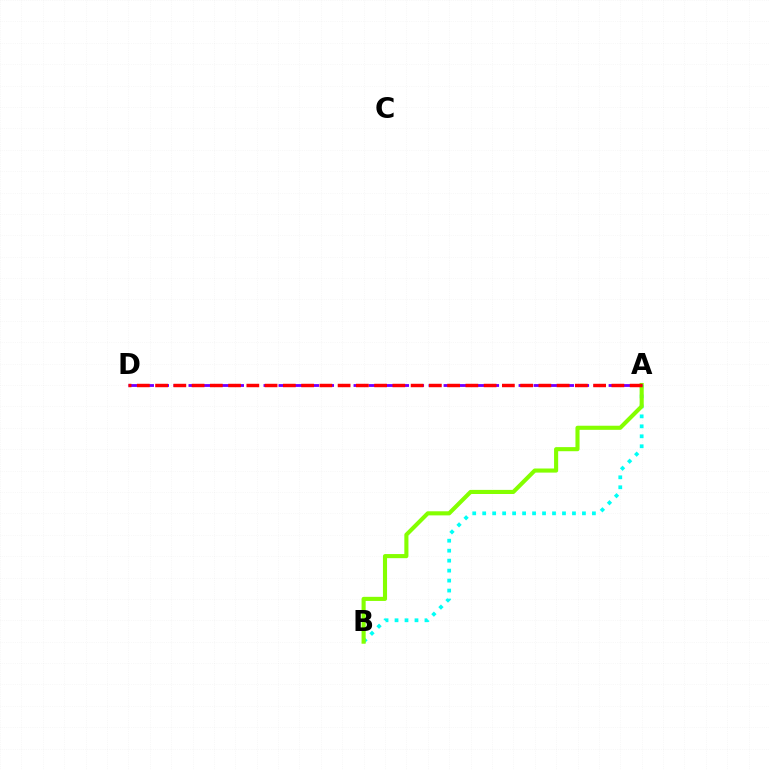{('A', 'B'): [{'color': '#00fff6', 'line_style': 'dotted', 'thickness': 2.71}, {'color': '#84ff00', 'line_style': 'solid', 'thickness': 2.95}], ('A', 'D'): [{'color': '#7200ff', 'line_style': 'dashed', 'thickness': 2.04}, {'color': '#ff0000', 'line_style': 'dashed', 'thickness': 2.48}]}